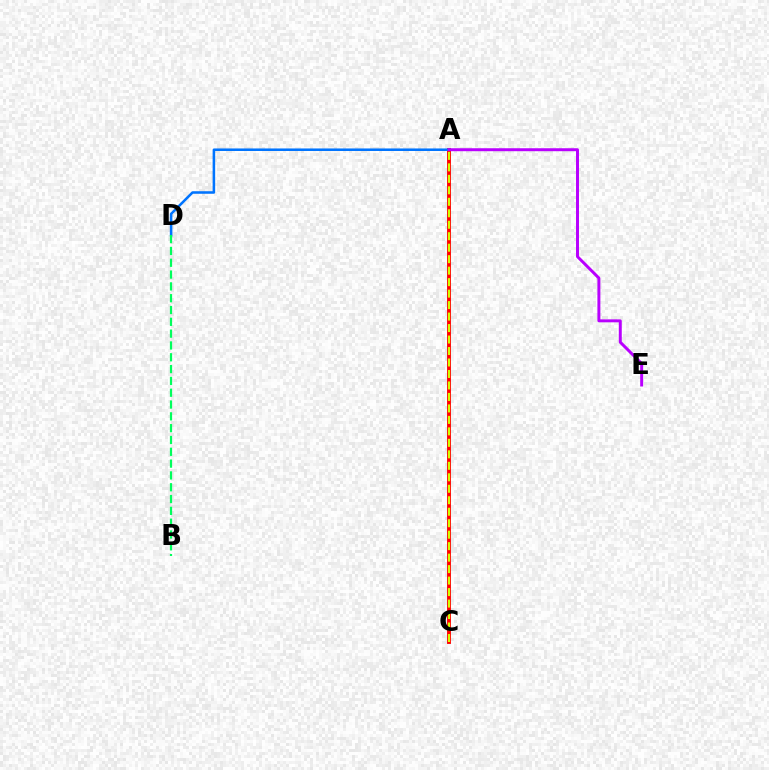{('A', 'C'): [{'color': '#ff0000', 'line_style': 'solid', 'thickness': 2.78}, {'color': '#d1ff00', 'line_style': 'dashed', 'thickness': 1.56}], ('A', 'D'): [{'color': '#0074ff', 'line_style': 'solid', 'thickness': 1.83}], ('B', 'D'): [{'color': '#00ff5c', 'line_style': 'dashed', 'thickness': 1.61}], ('A', 'E'): [{'color': '#b900ff', 'line_style': 'solid', 'thickness': 2.14}]}